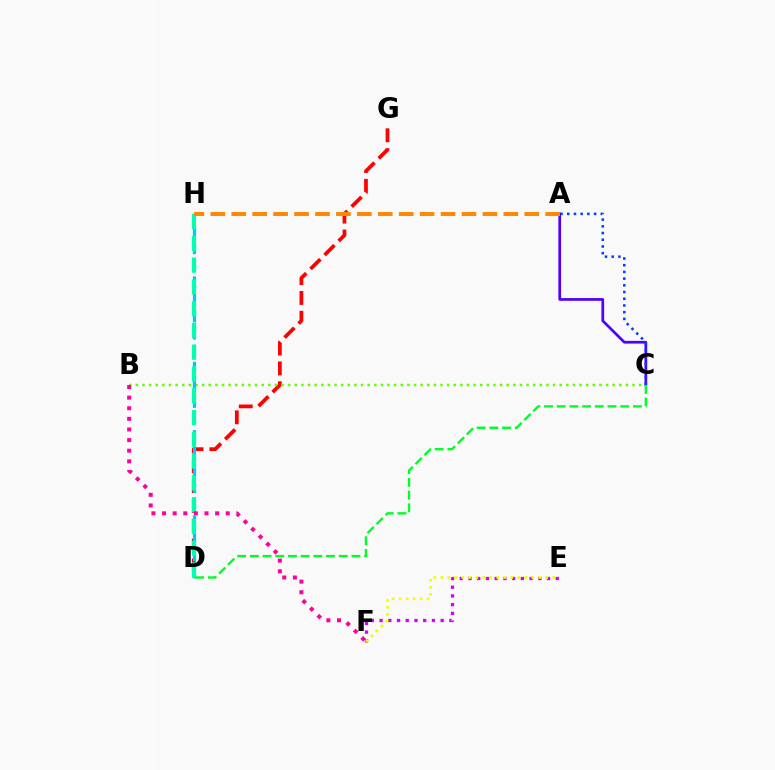{('D', 'G'): [{'color': '#ff0000', 'line_style': 'dashed', 'thickness': 2.7}], ('E', 'F'): [{'color': '#d600ff', 'line_style': 'dotted', 'thickness': 2.37}, {'color': '#eeff00', 'line_style': 'dotted', 'thickness': 1.9}], ('B', 'C'): [{'color': '#66ff00', 'line_style': 'dotted', 'thickness': 1.8}], ('A', 'C'): [{'color': '#4f00ff', 'line_style': 'solid', 'thickness': 1.96}, {'color': '#003fff', 'line_style': 'dotted', 'thickness': 1.82}], ('D', 'H'): [{'color': '#00c7ff', 'line_style': 'dashed', 'thickness': 2.32}, {'color': '#00ffaf', 'line_style': 'dashed', 'thickness': 2.96}], ('A', 'H'): [{'color': '#ff8800', 'line_style': 'dashed', 'thickness': 2.84}], ('B', 'F'): [{'color': '#ff00a0', 'line_style': 'dotted', 'thickness': 2.88}], ('C', 'D'): [{'color': '#00ff27', 'line_style': 'dashed', 'thickness': 1.72}]}